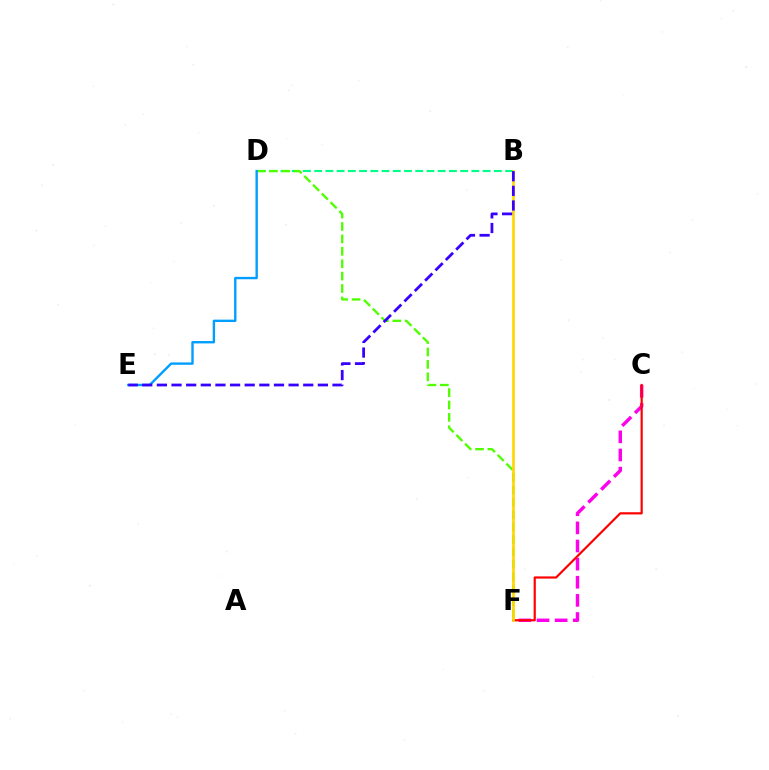{('C', 'F'): [{'color': '#ff00ed', 'line_style': 'dashed', 'thickness': 2.46}, {'color': '#ff0000', 'line_style': 'solid', 'thickness': 1.58}], ('B', 'D'): [{'color': '#00ff86', 'line_style': 'dashed', 'thickness': 1.53}], ('D', 'F'): [{'color': '#4fff00', 'line_style': 'dashed', 'thickness': 1.68}], ('D', 'E'): [{'color': '#009eff', 'line_style': 'solid', 'thickness': 1.71}], ('B', 'F'): [{'color': '#ffd500', 'line_style': 'solid', 'thickness': 1.9}], ('B', 'E'): [{'color': '#3700ff', 'line_style': 'dashed', 'thickness': 1.99}]}